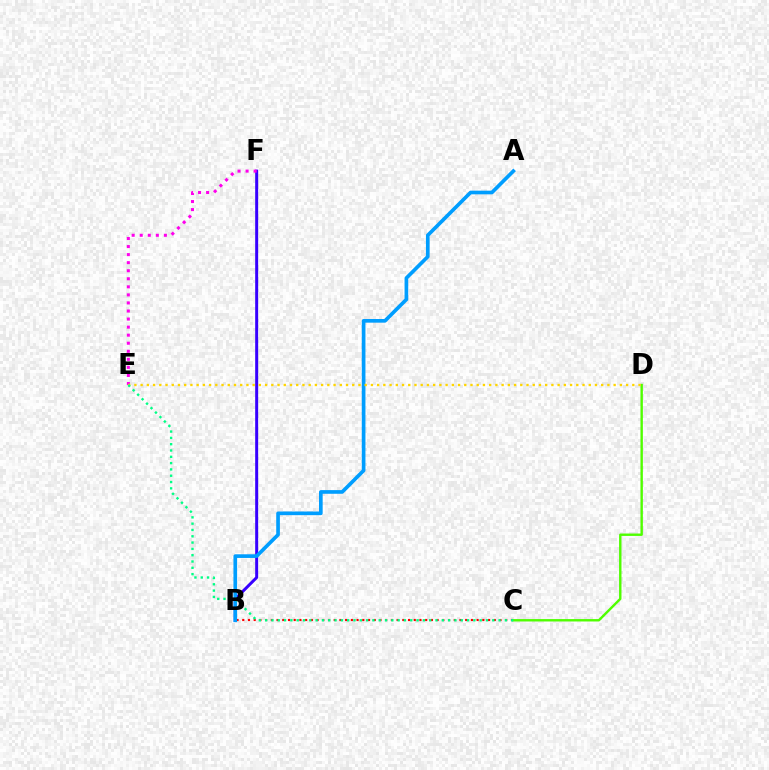{('B', 'C'): [{'color': '#ff0000', 'line_style': 'dotted', 'thickness': 1.55}], ('C', 'D'): [{'color': '#4fff00', 'line_style': 'solid', 'thickness': 1.73}], ('B', 'F'): [{'color': '#3700ff', 'line_style': 'solid', 'thickness': 2.15}], ('A', 'B'): [{'color': '#009eff', 'line_style': 'solid', 'thickness': 2.64}], ('E', 'F'): [{'color': '#ff00ed', 'line_style': 'dotted', 'thickness': 2.19}], ('D', 'E'): [{'color': '#ffd500', 'line_style': 'dotted', 'thickness': 1.69}], ('C', 'E'): [{'color': '#00ff86', 'line_style': 'dotted', 'thickness': 1.71}]}